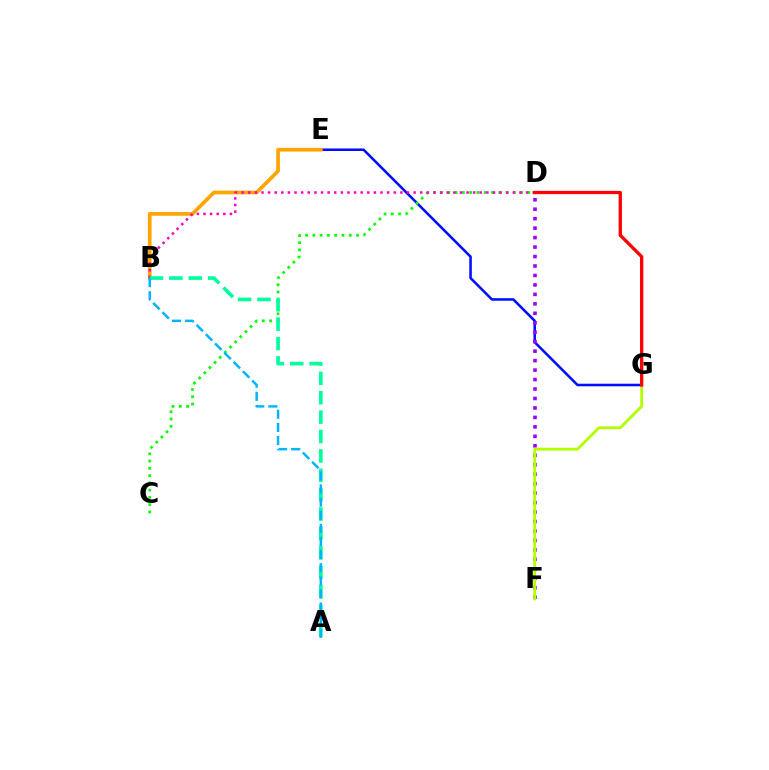{('E', 'G'): [{'color': '#0010ff', 'line_style': 'solid', 'thickness': 1.84}], ('B', 'E'): [{'color': '#ffa500', 'line_style': 'solid', 'thickness': 2.66}], ('C', 'D'): [{'color': '#08ff00', 'line_style': 'dotted', 'thickness': 1.98}], ('D', 'F'): [{'color': '#9b00ff', 'line_style': 'dotted', 'thickness': 2.57}], ('B', 'D'): [{'color': '#ff00bd', 'line_style': 'dotted', 'thickness': 1.8}], ('F', 'G'): [{'color': '#b3ff00', 'line_style': 'solid', 'thickness': 2.05}], ('A', 'B'): [{'color': '#00ff9d', 'line_style': 'dashed', 'thickness': 2.63}, {'color': '#00b5ff', 'line_style': 'dashed', 'thickness': 1.78}], ('D', 'G'): [{'color': '#ff0000', 'line_style': 'solid', 'thickness': 2.38}]}